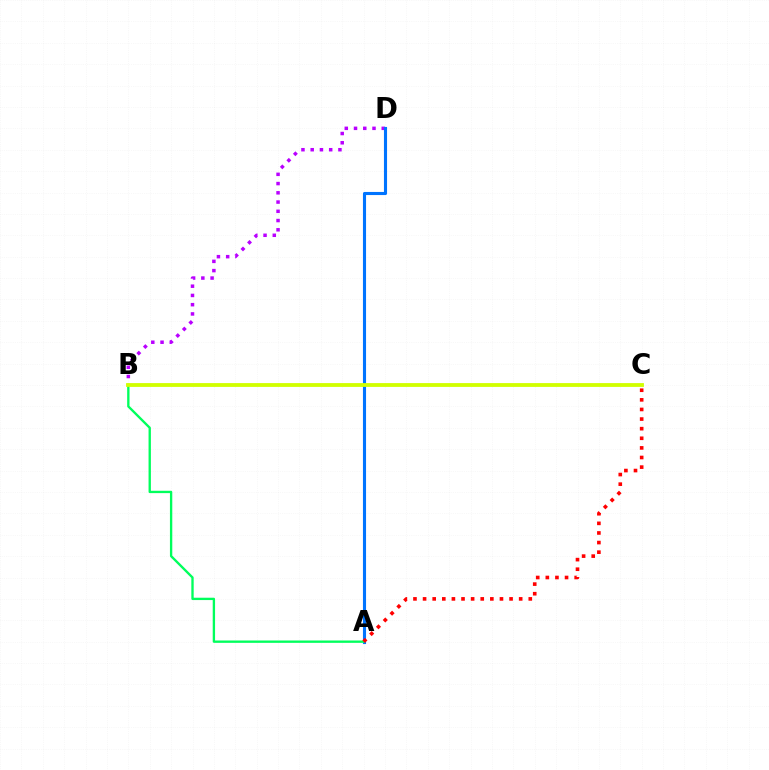{('B', 'D'): [{'color': '#b900ff', 'line_style': 'dotted', 'thickness': 2.51}], ('A', 'D'): [{'color': '#0074ff', 'line_style': 'solid', 'thickness': 2.23}], ('A', 'B'): [{'color': '#00ff5c', 'line_style': 'solid', 'thickness': 1.69}], ('A', 'C'): [{'color': '#ff0000', 'line_style': 'dotted', 'thickness': 2.61}], ('B', 'C'): [{'color': '#d1ff00', 'line_style': 'solid', 'thickness': 2.75}]}